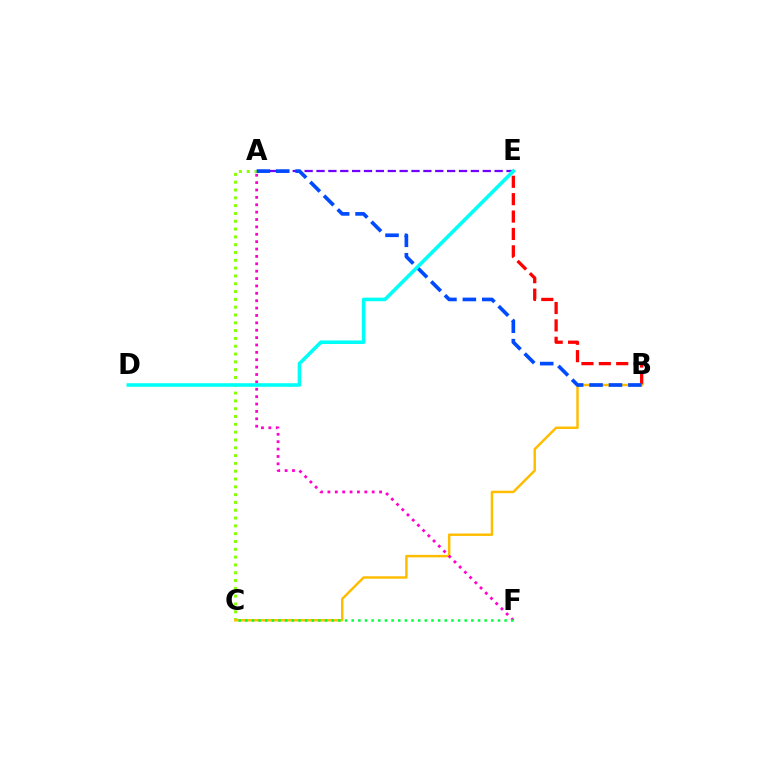{('B', 'E'): [{'color': '#ff0000', 'line_style': 'dashed', 'thickness': 2.36}], ('A', 'C'): [{'color': '#84ff00', 'line_style': 'dotted', 'thickness': 2.12}], ('A', 'E'): [{'color': '#7200ff', 'line_style': 'dashed', 'thickness': 1.61}], ('B', 'C'): [{'color': '#ffbd00', 'line_style': 'solid', 'thickness': 1.77}], ('A', 'F'): [{'color': '#ff00cf', 'line_style': 'dotted', 'thickness': 2.01}], ('A', 'B'): [{'color': '#004bff', 'line_style': 'dashed', 'thickness': 2.64}], ('D', 'E'): [{'color': '#00fff6', 'line_style': 'solid', 'thickness': 2.58}], ('C', 'F'): [{'color': '#00ff39', 'line_style': 'dotted', 'thickness': 1.81}]}